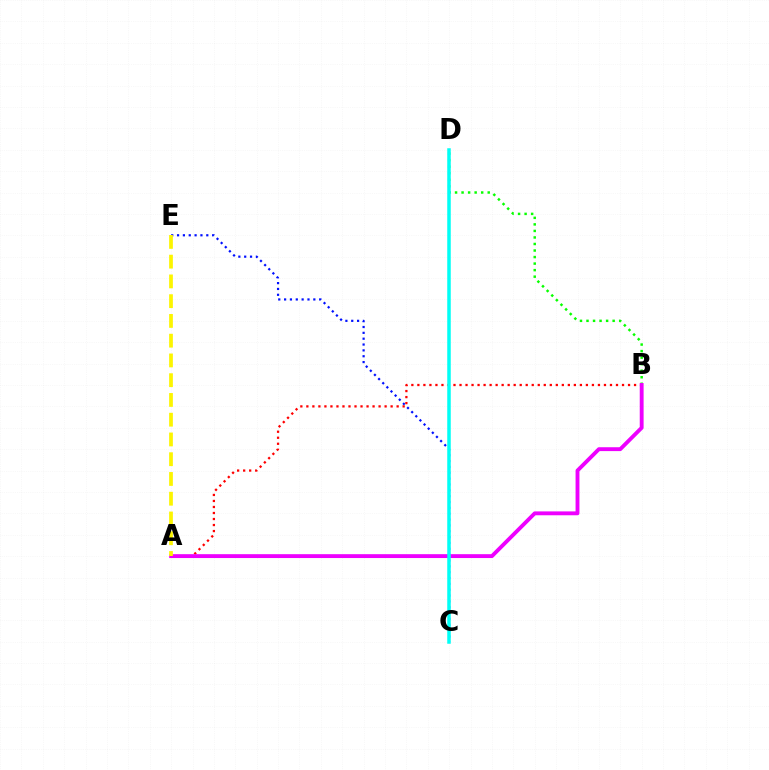{('B', 'D'): [{'color': '#08ff00', 'line_style': 'dotted', 'thickness': 1.78}], ('C', 'E'): [{'color': '#0010ff', 'line_style': 'dotted', 'thickness': 1.59}], ('A', 'B'): [{'color': '#ff0000', 'line_style': 'dotted', 'thickness': 1.64}, {'color': '#ee00ff', 'line_style': 'solid', 'thickness': 2.78}], ('A', 'E'): [{'color': '#fcf500', 'line_style': 'dashed', 'thickness': 2.68}], ('C', 'D'): [{'color': '#00fff6', 'line_style': 'solid', 'thickness': 2.52}]}